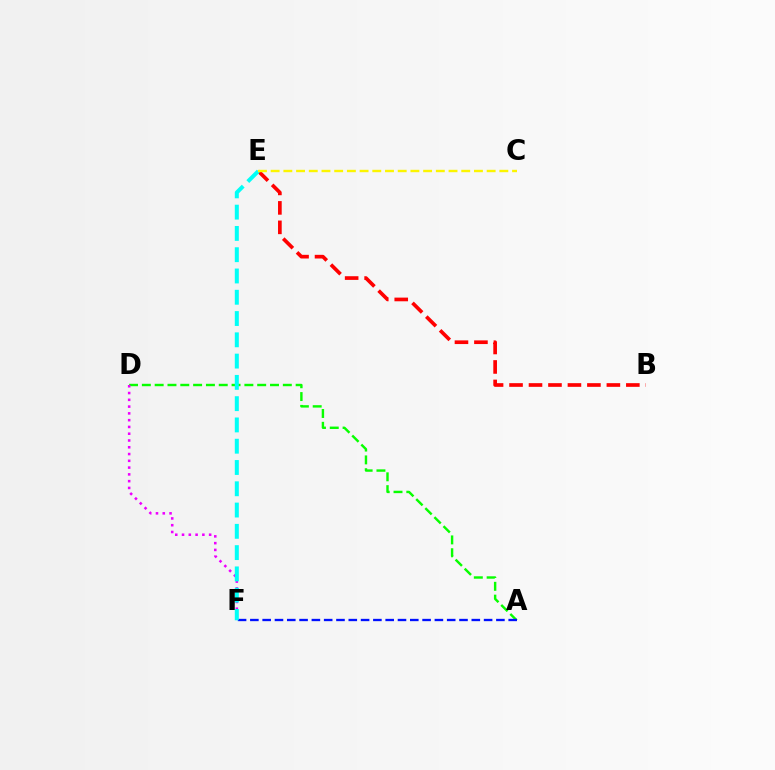{('A', 'D'): [{'color': '#08ff00', 'line_style': 'dashed', 'thickness': 1.74}], ('B', 'E'): [{'color': '#ff0000', 'line_style': 'dashed', 'thickness': 2.64}], ('D', 'F'): [{'color': '#ee00ff', 'line_style': 'dotted', 'thickness': 1.84}], ('A', 'F'): [{'color': '#0010ff', 'line_style': 'dashed', 'thickness': 1.67}], ('E', 'F'): [{'color': '#00fff6', 'line_style': 'dashed', 'thickness': 2.89}], ('C', 'E'): [{'color': '#fcf500', 'line_style': 'dashed', 'thickness': 1.73}]}